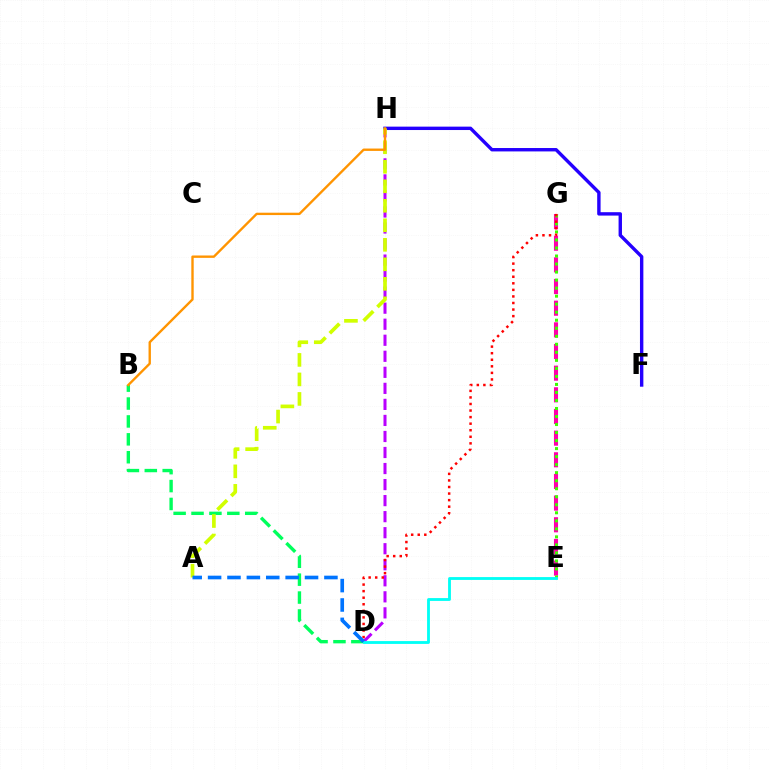{('E', 'G'): [{'color': '#ff00ac', 'line_style': 'dashed', 'thickness': 2.94}, {'color': '#3dff00', 'line_style': 'dotted', 'thickness': 2.18}], ('D', 'H'): [{'color': '#b900ff', 'line_style': 'dashed', 'thickness': 2.18}], ('D', 'G'): [{'color': '#ff0000', 'line_style': 'dotted', 'thickness': 1.78}], ('B', 'D'): [{'color': '#00ff5c', 'line_style': 'dashed', 'thickness': 2.43}], ('F', 'H'): [{'color': '#2500ff', 'line_style': 'solid', 'thickness': 2.45}], ('D', 'E'): [{'color': '#00fff6', 'line_style': 'solid', 'thickness': 2.03}], ('A', 'H'): [{'color': '#d1ff00', 'line_style': 'dashed', 'thickness': 2.65}], ('A', 'D'): [{'color': '#0074ff', 'line_style': 'dashed', 'thickness': 2.63}], ('B', 'H'): [{'color': '#ff9400', 'line_style': 'solid', 'thickness': 1.71}]}